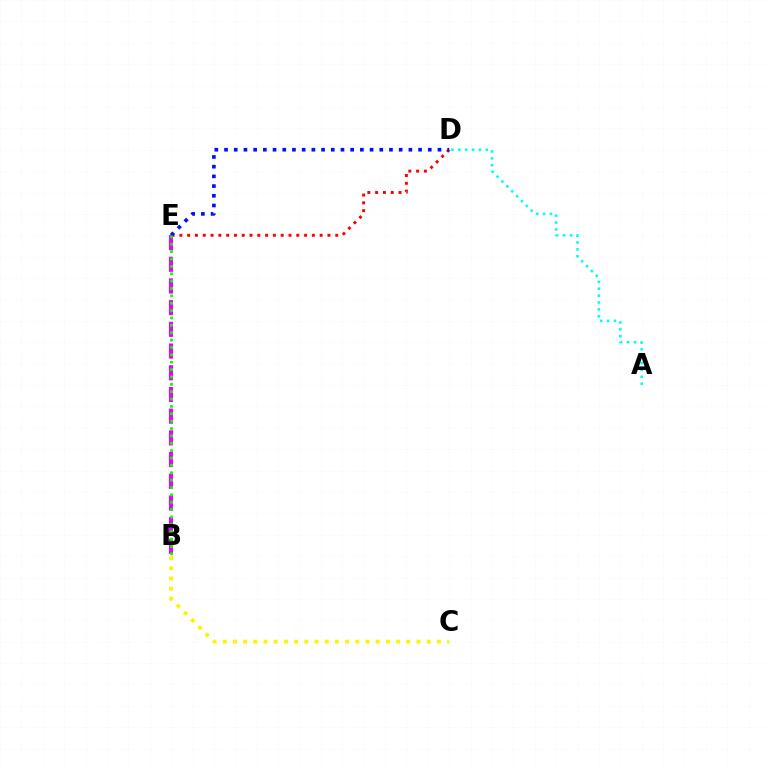{('D', 'E'): [{'color': '#ff0000', 'line_style': 'dotted', 'thickness': 2.12}, {'color': '#0010ff', 'line_style': 'dotted', 'thickness': 2.64}], ('B', 'E'): [{'color': '#ee00ff', 'line_style': 'dashed', 'thickness': 2.95}, {'color': '#08ff00', 'line_style': 'dotted', 'thickness': 2.0}], ('B', 'C'): [{'color': '#fcf500', 'line_style': 'dotted', 'thickness': 2.77}], ('A', 'D'): [{'color': '#00fff6', 'line_style': 'dotted', 'thickness': 1.87}]}